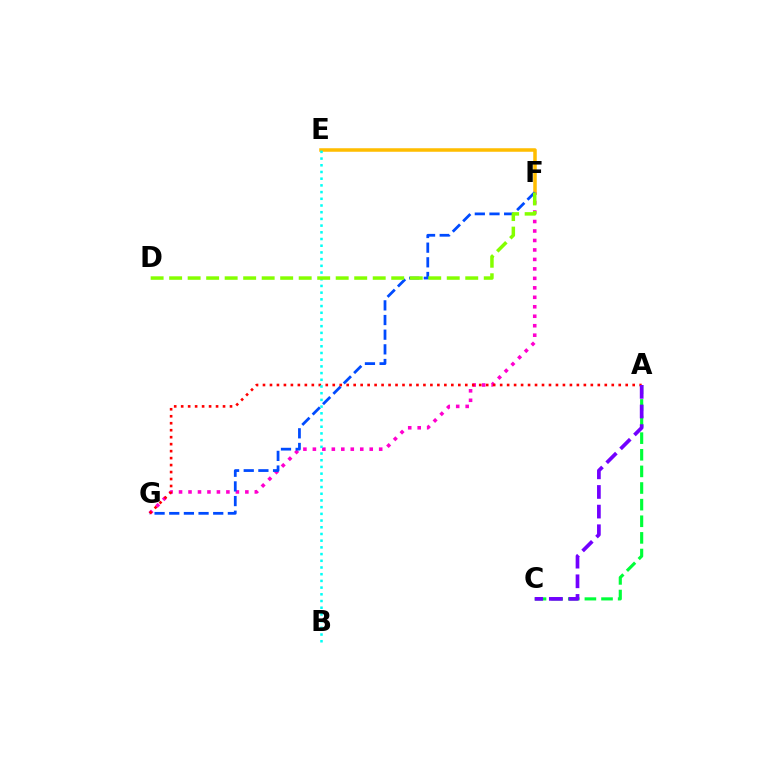{('E', 'F'): [{'color': '#ffbd00', 'line_style': 'solid', 'thickness': 2.53}], ('F', 'G'): [{'color': '#ff00cf', 'line_style': 'dotted', 'thickness': 2.57}, {'color': '#004bff', 'line_style': 'dashed', 'thickness': 1.99}], ('A', 'C'): [{'color': '#00ff39', 'line_style': 'dashed', 'thickness': 2.26}, {'color': '#7200ff', 'line_style': 'dashed', 'thickness': 2.67}], ('A', 'G'): [{'color': '#ff0000', 'line_style': 'dotted', 'thickness': 1.9}], ('B', 'E'): [{'color': '#00fff6', 'line_style': 'dotted', 'thickness': 1.82}], ('D', 'F'): [{'color': '#84ff00', 'line_style': 'dashed', 'thickness': 2.51}]}